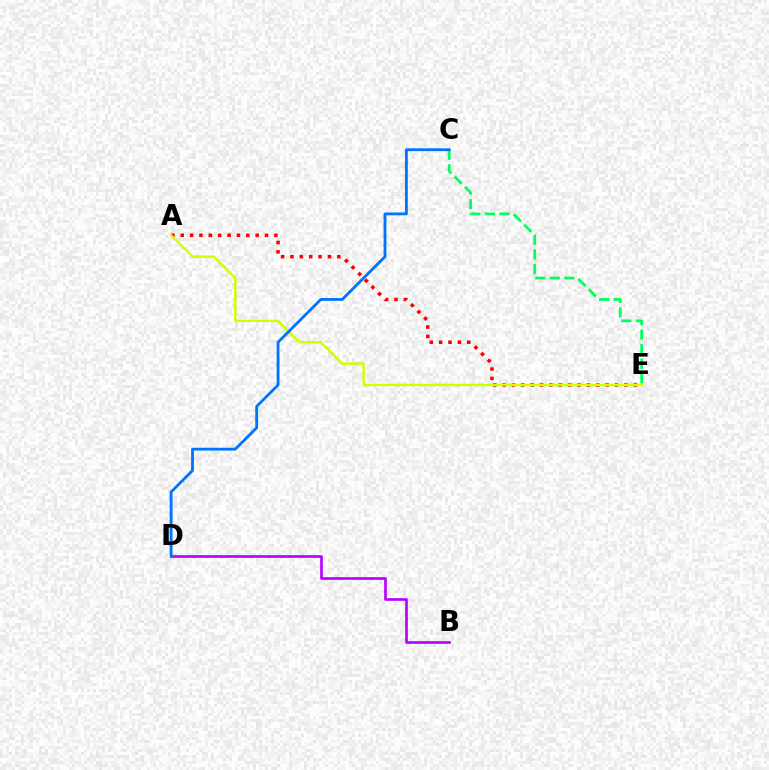{('A', 'E'): [{'color': '#ff0000', 'line_style': 'dotted', 'thickness': 2.54}, {'color': '#d1ff00', 'line_style': 'solid', 'thickness': 1.75}], ('C', 'E'): [{'color': '#00ff5c', 'line_style': 'dashed', 'thickness': 1.98}], ('B', 'D'): [{'color': '#b900ff', 'line_style': 'solid', 'thickness': 1.92}], ('C', 'D'): [{'color': '#0074ff', 'line_style': 'solid', 'thickness': 2.03}]}